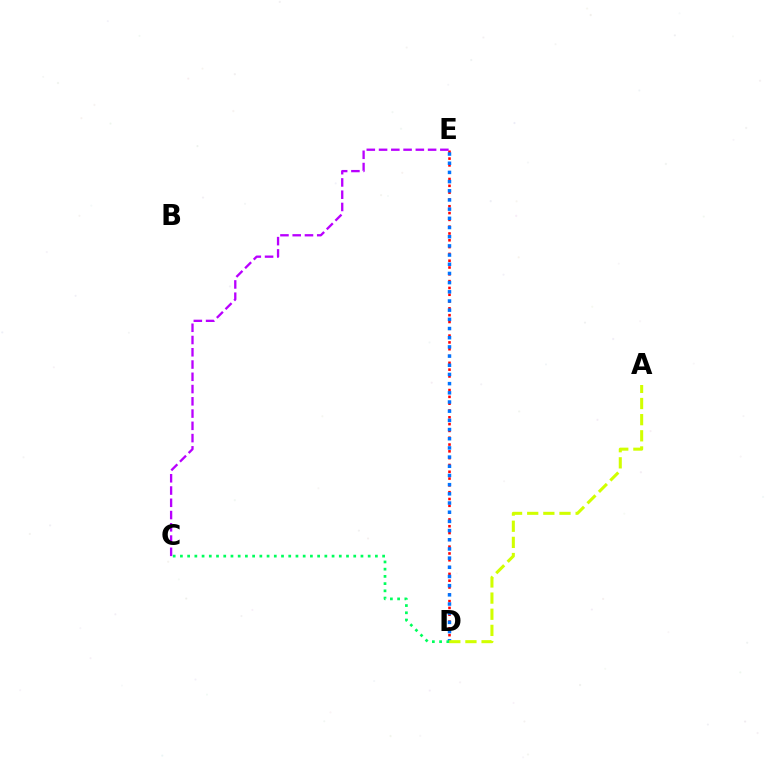{('D', 'E'): [{'color': '#ff0000', 'line_style': 'dotted', 'thickness': 1.85}, {'color': '#0074ff', 'line_style': 'dotted', 'thickness': 2.5}], ('C', 'E'): [{'color': '#b900ff', 'line_style': 'dashed', 'thickness': 1.67}], ('C', 'D'): [{'color': '#00ff5c', 'line_style': 'dotted', 'thickness': 1.96}], ('A', 'D'): [{'color': '#d1ff00', 'line_style': 'dashed', 'thickness': 2.19}]}